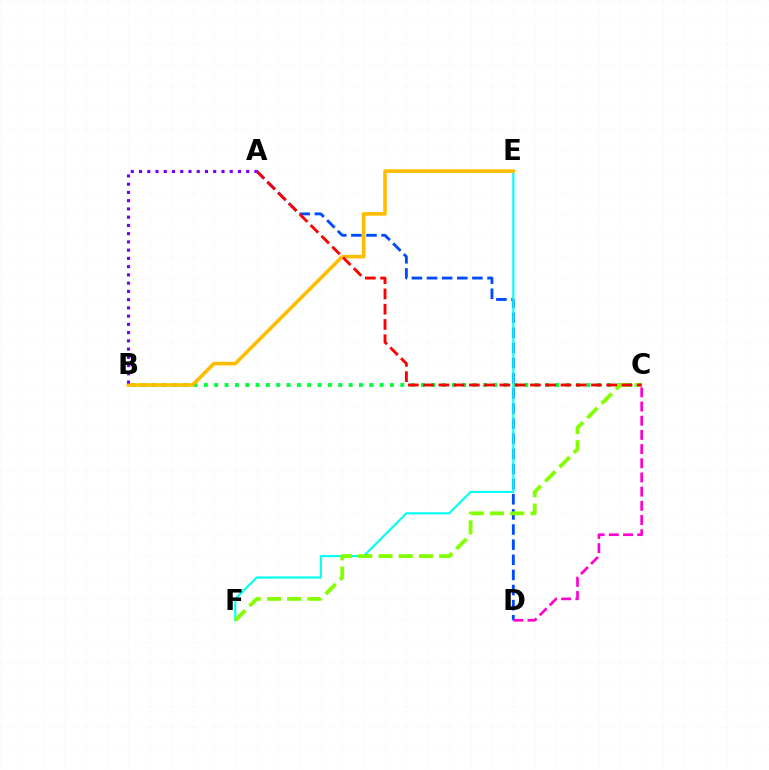{('B', 'C'): [{'color': '#00ff39', 'line_style': 'dotted', 'thickness': 2.81}], ('A', 'D'): [{'color': '#004bff', 'line_style': 'dashed', 'thickness': 2.05}], ('E', 'F'): [{'color': '#00fff6', 'line_style': 'solid', 'thickness': 1.55}], ('C', 'F'): [{'color': '#84ff00', 'line_style': 'dashed', 'thickness': 2.75}], ('C', 'D'): [{'color': '#ff00cf', 'line_style': 'dashed', 'thickness': 1.93}], ('B', 'E'): [{'color': '#ffbd00', 'line_style': 'solid', 'thickness': 2.6}], ('A', 'C'): [{'color': '#ff0000', 'line_style': 'dashed', 'thickness': 2.07}], ('A', 'B'): [{'color': '#7200ff', 'line_style': 'dotted', 'thickness': 2.24}]}